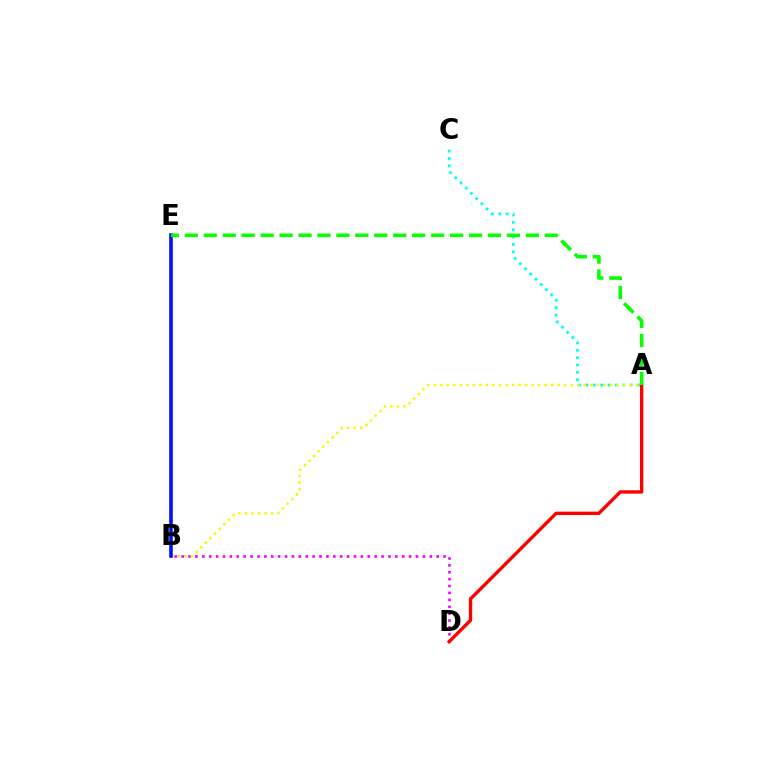{('A', 'C'): [{'color': '#00fff6', 'line_style': 'dotted', 'thickness': 2.0}], ('B', 'D'): [{'color': '#ee00ff', 'line_style': 'dotted', 'thickness': 1.87}], ('A', 'D'): [{'color': '#ff0000', 'line_style': 'solid', 'thickness': 2.42}], ('A', 'B'): [{'color': '#fcf500', 'line_style': 'dotted', 'thickness': 1.77}], ('B', 'E'): [{'color': '#0010ff', 'line_style': 'solid', 'thickness': 2.59}], ('A', 'E'): [{'color': '#08ff00', 'line_style': 'dashed', 'thickness': 2.57}]}